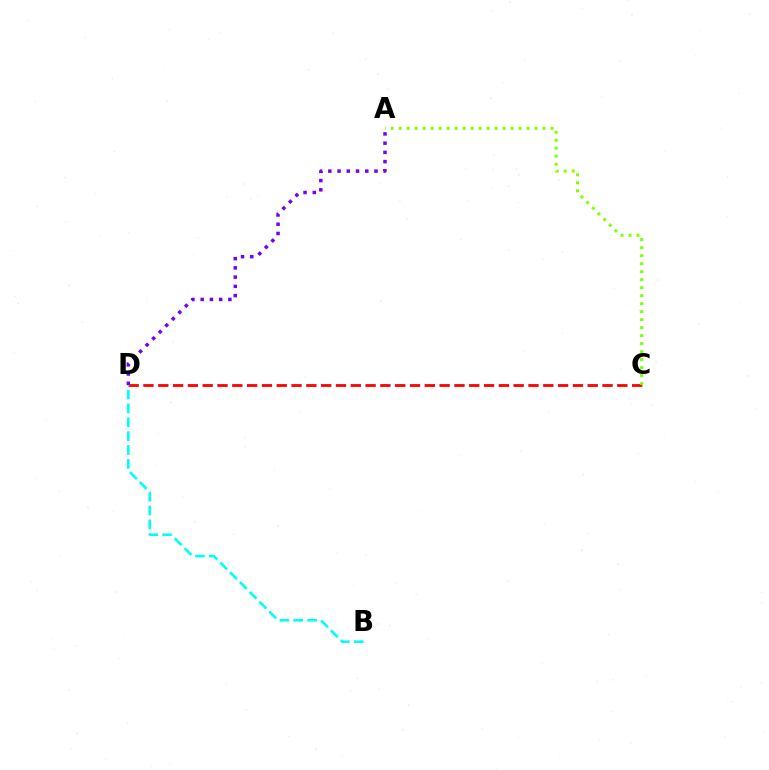{('C', 'D'): [{'color': '#ff0000', 'line_style': 'dashed', 'thickness': 2.01}], ('A', 'C'): [{'color': '#84ff00', 'line_style': 'dotted', 'thickness': 2.17}], ('B', 'D'): [{'color': '#00fff6', 'line_style': 'dashed', 'thickness': 1.88}], ('A', 'D'): [{'color': '#7200ff', 'line_style': 'dotted', 'thickness': 2.51}]}